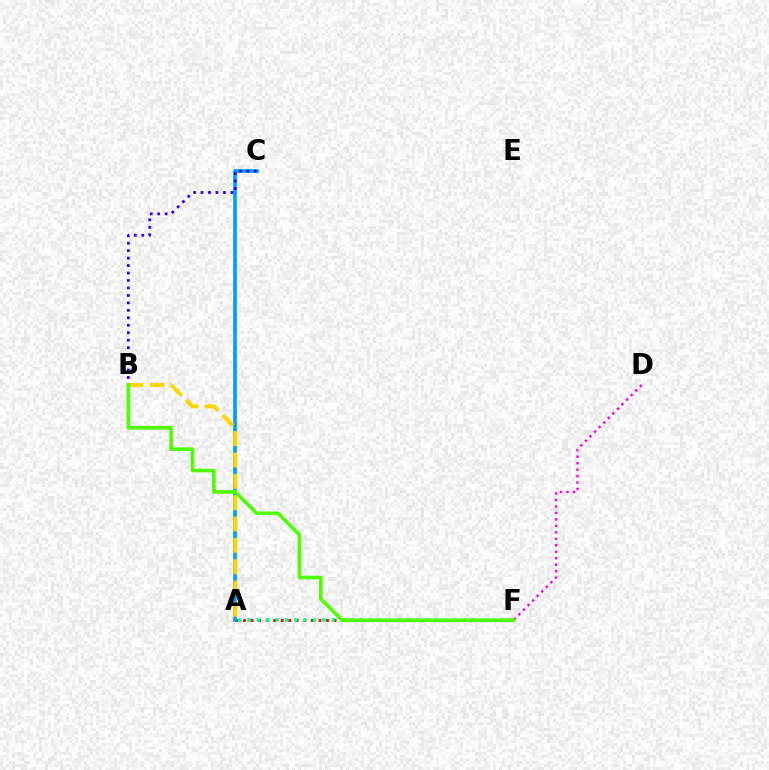{('A', 'F'): [{'color': '#ff0000', 'line_style': 'dotted', 'thickness': 2.05}, {'color': '#00ff86', 'line_style': 'dotted', 'thickness': 2.54}], ('A', 'C'): [{'color': '#009eff', 'line_style': 'solid', 'thickness': 2.64}], ('B', 'C'): [{'color': '#3700ff', 'line_style': 'dotted', 'thickness': 2.03}], ('D', 'F'): [{'color': '#ff00ed', 'line_style': 'dotted', 'thickness': 1.76}], ('A', 'B'): [{'color': '#ffd500', 'line_style': 'dashed', 'thickness': 2.9}], ('B', 'F'): [{'color': '#4fff00', 'line_style': 'solid', 'thickness': 2.59}]}